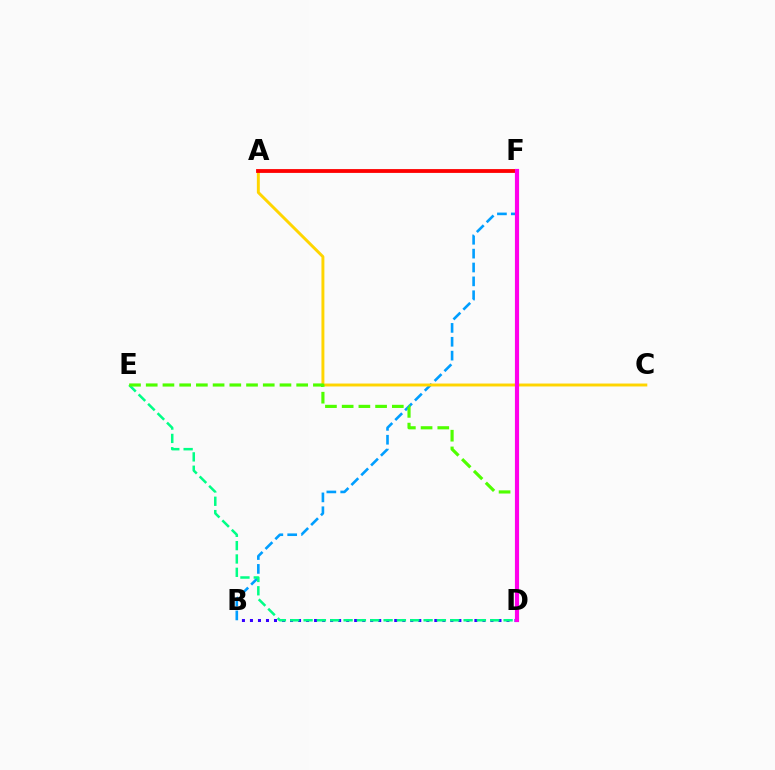{('B', 'F'): [{'color': '#009eff', 'line_style': 'dashed', 'thickness': 1.88}], ('B', 'D'): [{'color': '#3700ff', 'line_style': 'dotted', 'thickness': 2.18}], ('A', 'C'): [{'color': '#ffd500', 'line_style': 'solid', 'thickness': 2.12}], ('D', 'E'): [{'color': '#00ff86', 'line_style': 'dashed', 'thickness': 1.81}, {'color': '#4fff00', 'line_style': 'dashed', 'thickness': 2.27}], ('A', 'F'): [{'color': '#ff0000', 'line_style': 'solid', 'thickness': 2.75}], ('D', 'F'): [{'color': '#ff00ed', 'line_style': 'solid', 'thickness': 2.99}]}